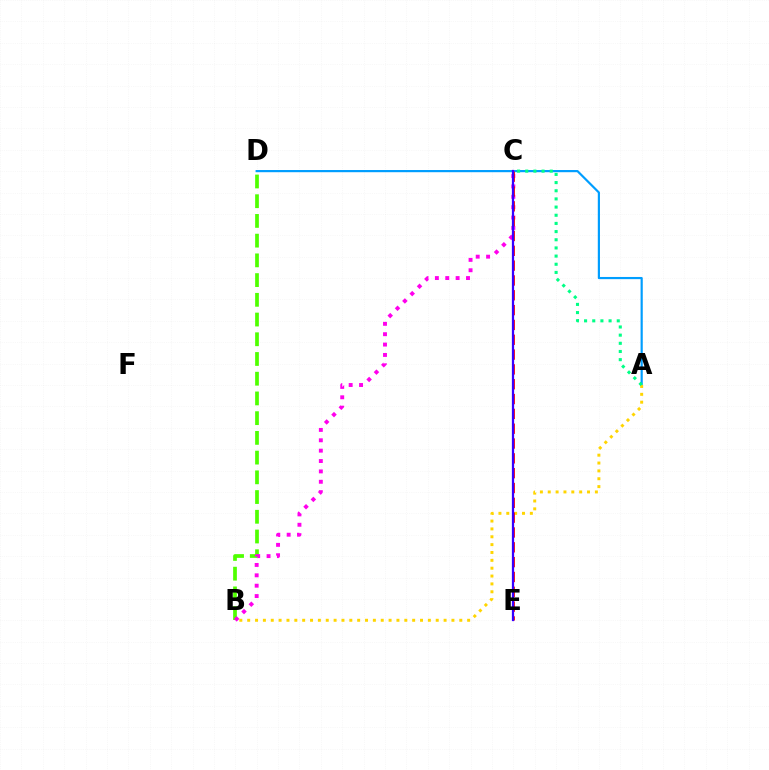{('B', 'D'): [{'color': '#4fff00', 'line_style': 'dashed', 'thickness': 2.68}], ('A', 'D'): [{'color': '#009eff', 'line_style': 'solid', 'thickness': 1.57}], ('B', 'C'): [{'color': '#ff00ed', 'line_style': 'dotted', 'thickness': 2.82}], ('A', 'B'): [{'color': '#ffd500', 'line_style': 'dotted', 'thickness': 2.13}], ('A', 'C'): [{'color': '#00ff86', 'line_style': 'dotted', 'thickness': 2.22}], ('C', 'E'): [{'color': '#ff0000', 'line_style': 'dashed', 'thickness': 2.01}, {'color': '#3700ff', 'line_style': 'solid', 'thickness': 1.62}]}